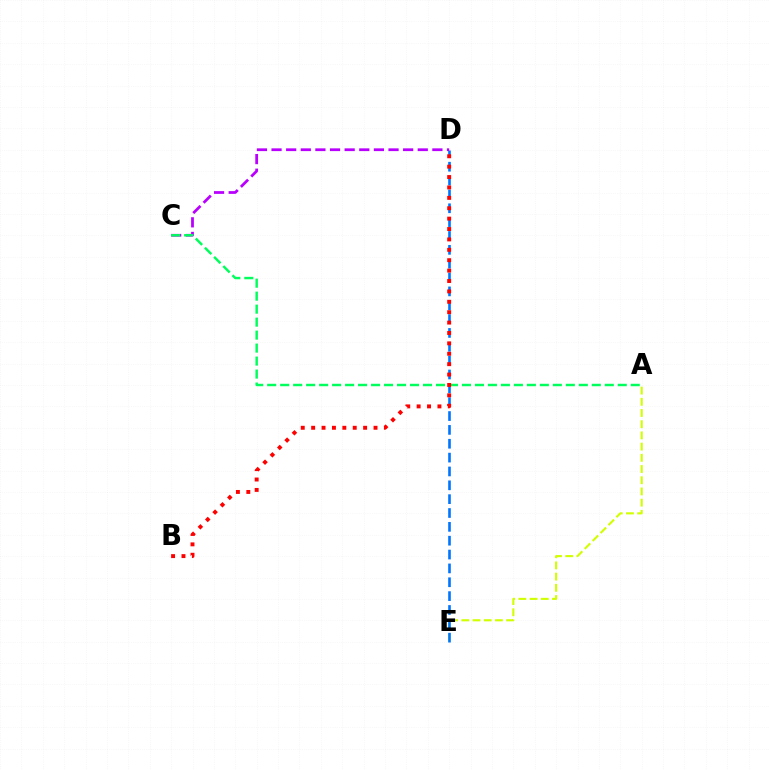{('A', 'E'): [{'color': '#d1ff00', 'line_style': 'dashed', 'thickness': 1.52}], ('D', 'E'): [{'color': '#0074ff', 'line_style': 'dashed', 'thickness': 1.88}], ('C', 'D'): [{'color': '#b900ff', 'line_style': 'dashed', 'thickness': 1.99}], ('A', 'C'): [{'color': '#00ff5c', 'line_style': 'dashed', 'thickness': 1.76}], ('B', 'D'): [{'color': '#ff0000', 'line_style': 'dotted', 'thickness': 2.82}]}